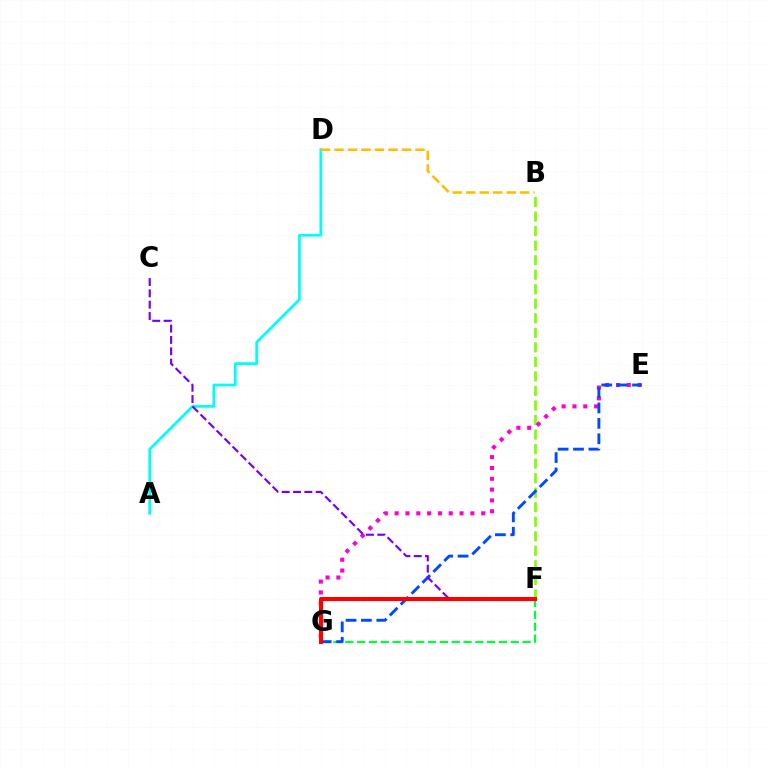{('F', 'G'): [{'color': '#00ff39', 'line_style': 'dashed', 'thickness': 1.61}, {'color': '#ff0000', 'line_style': 'solid', 'thickness': 2.91}], ('B', 'F'): [{'color': '#84ff00', 'line_style': 'dashed', 'thickness': 1.97}], ('A', 'D'): [{'color': '#00fff6', 'line_style': 'solid', 'thickness': 1.96}], ('B', 'D'): [{'color': '#ffbd00', 'line_style': 'dashed', 'thickness': 1.83}], ('E', 'G'): [{'color': '#ff00cf', 'line_style': 'dotted', 'thickness': 2.94}, {'color': '#004bff', 'line_style': 'dashed', 'thickness': 2.09}], ('C', 'F'): [{'color': '#7200ff', 'line_style': 'dashed', 'thickness': 1.54}]}